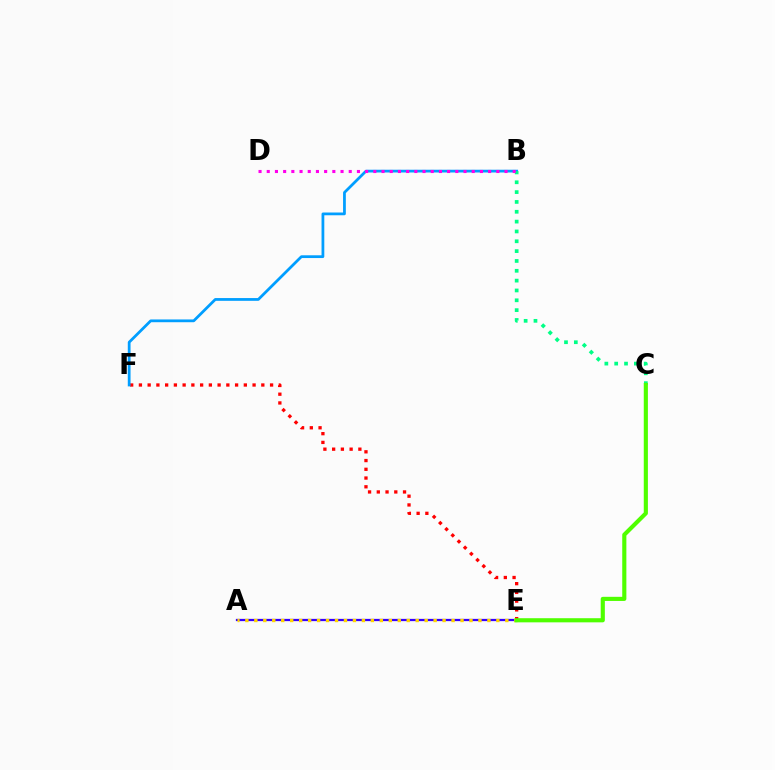{('A', 'E'): [{'color': '#3700ff', 'line_style': 'solid', 'thickness': 1.62}, {'color': '#ffd500', 'line_style': 'dotted', 'thickness': 2.44}], ('E', 'F'): [{'color': '#ff0000', 'line_style': 'dotted', 'thickness': 2.38}], ('B', 'F'): [{'color': '#009eff', 'line_style': 'solid', 'thickness': 1.99}], ('B', 'C'): [{'color': '#00ff86', 'line_style': 'dotted', 'thickness': 2.67}], ('C', 'E'): [{'color': '#4fff00', 'line_style': 'solid', 'thickness': 2.97}], ('B', 'D'): [{'color': '#ff00ed', 'line_style': 'dotted', 'thickness': 2.23}]}